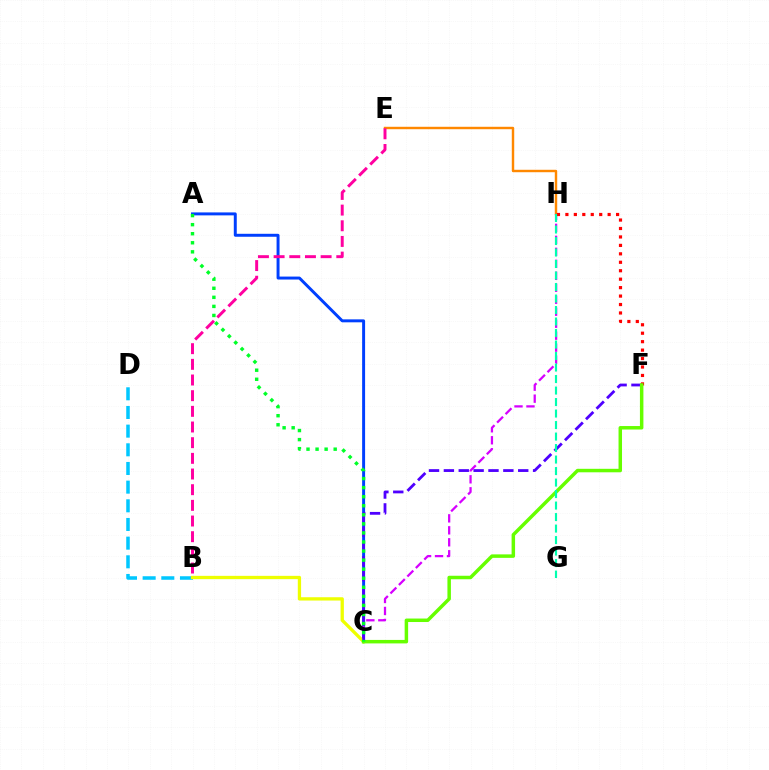{('B', 'D'): [{'color': '#00c7ff', 'line_style': 'dashed', 'thickness': 2.54}], ('E', 'H'): [{'color': '#ff8800', 'line_style': 'solid', 'thickness': 1.75}], ('A', 'C'): [{'color': '#003fff', 'line_style': 'solid', 'thickness': 2.13}, {'color': '#00ff27', 'line_style': 'dotted', 'thickness': 2.46}], ('C', 'H'): [{'color': '#d600ff', 'line_style': 'dashed', 'thickness': 1.63}], ('B', 'C'): [{'color': '#eeff00', 'line_style': 'solid', 'thickness': 2.38}], ('C', 'F'): [{'color': '#4f00ff', 'line_style': 'dashed', 'thickness': 2.02}, {'color': '#66ff00', 'line_style': 'solid', 'thickness': 2.51}], ('F', 'H'): [{'color': '#ff0000', 'line_style': 'dotted', 'thickness': 2.3}], ('B', 'E'): [{'color': '#ff00a0', 'line_style': 'dashed', 'thickness': 2.13}], ('G', 'H'): [{'color': '#00ffaf', 'line_style': 'dashed', 'thickness': 1.56}]}